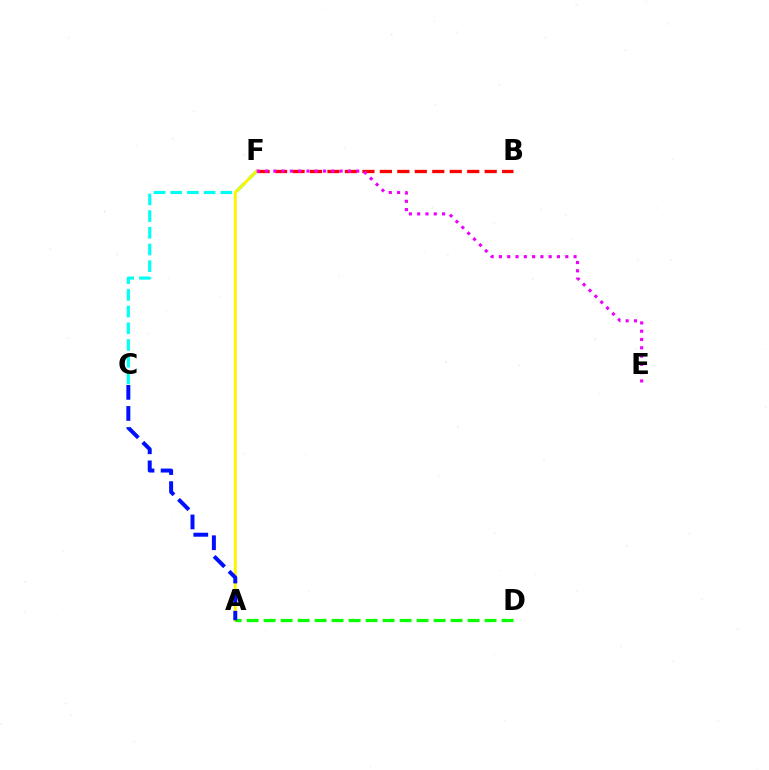{('C', 'F'): [{'color': '#00fff6', 'line_style': 'dashed', 'thickness': 2.27}], ('B', 'F'): [{'color': '#ff0000', 'line_style': 'dashed', 'thickness': 2.37}], ('A', 'F'): [{'color': '#fcf500', 'line_style': 'solid', 'thickness': 2.13}], ('A', 'D'): [{'color': '#08ff00', 'line_style': 'dashed', 'thickness': 2.31}], ('E', 'F'): [{'color': '#ee00ff', 'line_style': 'dotted', 'thickness': 2.25}], ('A', 'C'): [{'color': '#0010ff', 'line_style': 'dashed', 'thickness': 2.86}]}